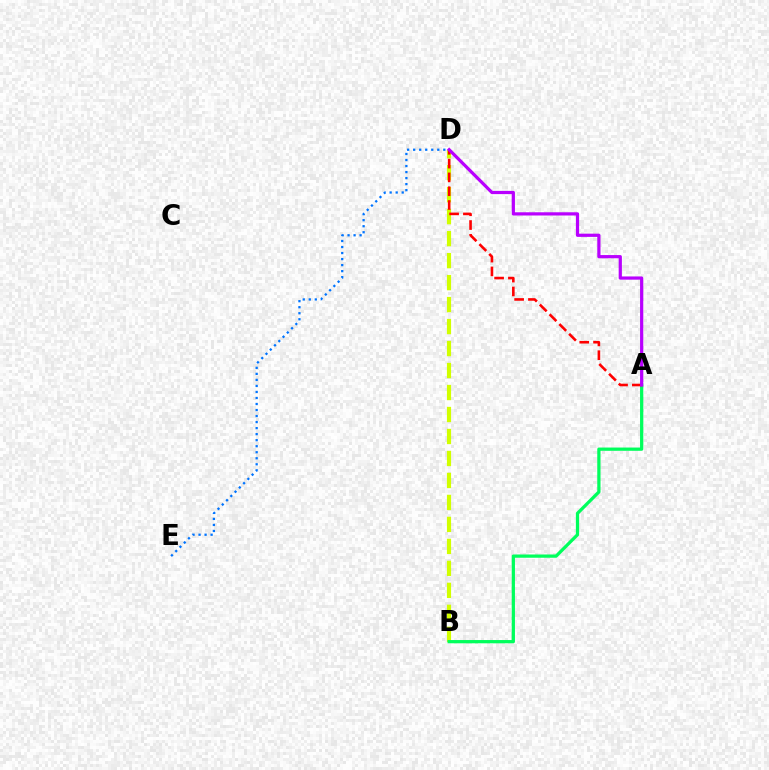{('B', 'D'): [{'color': '#d1ff00', 'line_style': 'dashed', 'thickness': 2.99}], ('A', 'B'): [{'color': '#00ff5c', 'line_style': 'solid', 'thickness': 2.34}], ('A', 'D'): [{'color': '#ff0000', 'line_style': 'dashed', 'thickness': 1.88}, {'color': '#b900ff', 'line_style': 'solid', 'thickness': 2.32}], ('D', 'E'): [{'color': '#0074ff', 'line_style': 'dotted', 'thickness': 1.64}]}